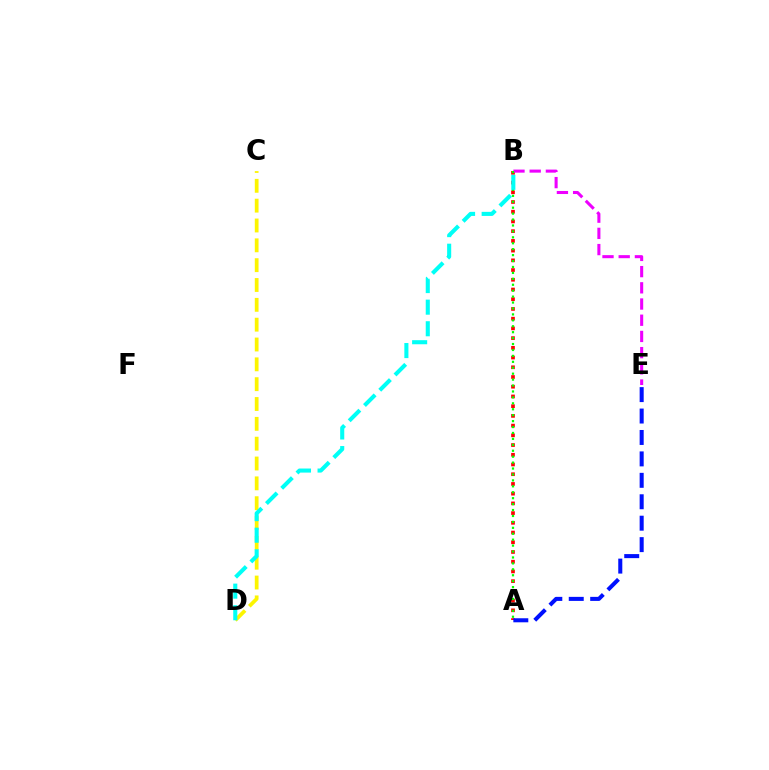{('A', 'B'): [{'color': '#ff0000', 'line_style': 'dotted', 'thickness': 2.64}, {'color': '#08ff00', 'line_style': 'dotted', 'thickness': 1.61}], ('B', 'E'): [{'color': '#ee00ff', 'line_style': 'dashed', 'thickness': 2.2}], ('A', 'E'): [{'color': '#0010ff', 'line_style': 'dashed', 'thickness': 2.91}], ('C', 'D'): [{'color': '#fcf500', 'line_style': 'dashed', 'thickness': 2.69}], ('B', 'D'): [{'color': '#00fff6', 'line_style': 'dashed', 'thickness': 2.93}]}